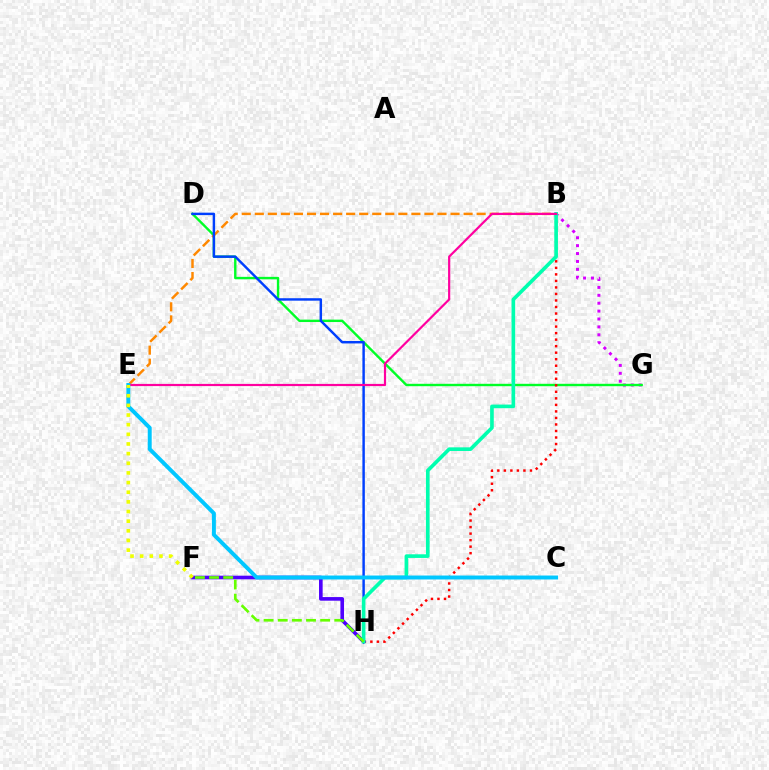{('B', 'G'): [{'color': '#d600ff', 'line_style': 'dotted', 'thickness': 2.15}], ('D', 'G'): [{'color': '#00ff27', 'line_style': 'solid', 'thickness': 1.73}], ('B', 'E'): [{'color': '#ff8800', 'line_style': 'dashed', 'thickness': 1.77}, {'color': '#ff00a0', 'line_style': 'solid', 'thickness': 1.58}], ('D', 'H'): [{'color': '#003fff', 'line_style': 'solid', 'thickness': 1.76}], ('B', 'H'): [{'color': '#ff0000', 'line_style': 'dotted', 'thickness': 1.77}, {'color': '#00ffaf', 'line_style': 'solid', 'thickness': 2.62}], ('F', 'H'): [{'color': '#4f00ff', 'line_style': 'solid', 'thickness': 2.61}, {'color': '#66ff00', 'line_style': 'dashed', 'thickness': 1.92}], ('C', 'E'): [{'color': '#00c7ff', 'line_style': 'solid', 'thickness': 2.84}], ('E', 'F'): [{'color': '#eeff00', 'line_style': 'dotted', 'thickness': 2.62}]}